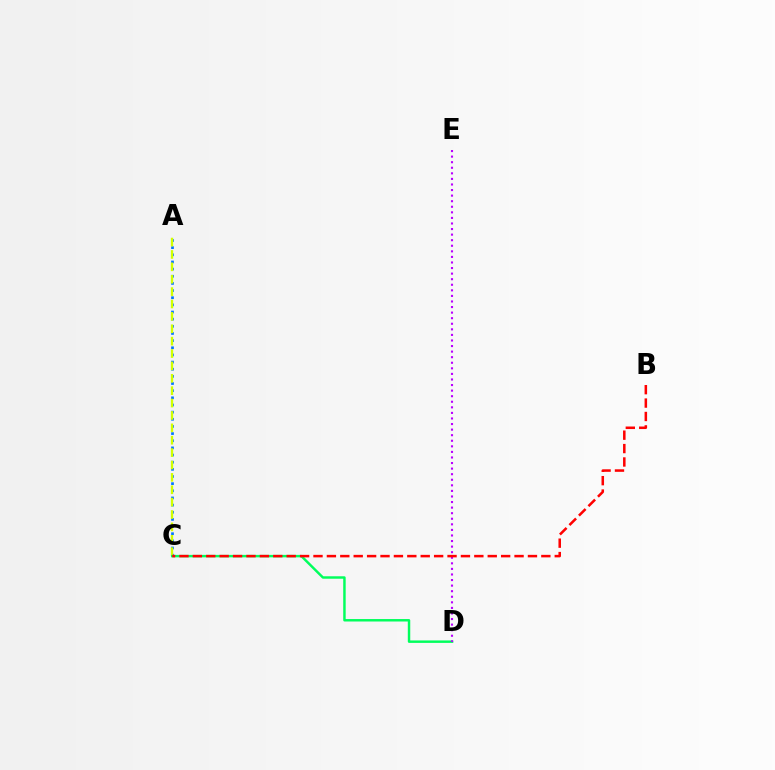{('A', 'C'): [{'color': '#0074ff', 'line_style': 'dotted', 'thickness': 1.94}, {'color': '#d1ff00', 'line_style': 'dashed', 'thickness': 1.68}], ('C', 'D'): [{'color': '#00ff5c', 'line_style': 'solid', 'thickness': 1.77}], ('D', 'E'): [{'color': '#b900ff', 'line_style': 'dotted', 'thickness': 1.51}], ('B', 'C'): [{'color': '#ff0000', 'line_style': 'dashed', 'thickness': 1.82}]}